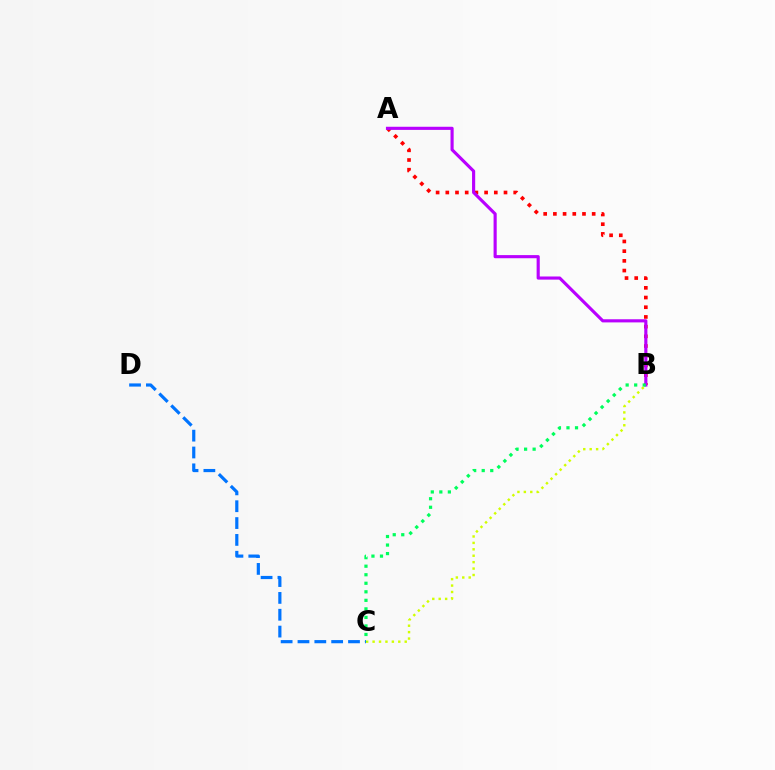{('A', 'B'): [{'color': '#ff0000', 'line_style': 'dotted', 'thickness': 2.64}, {'color': '#b900ff', 'line_style': 'solid', 'thickness': 2.26}], ('C', 'D'): [{'color': '#0074ff', 'line_style': 'dashed', 'thickness': 2.29}], ('B', 'C'): [{'color': '#d1ff00', 'line_style': 'dotted', 'thickness': 1.74}, {'color': '#00ff5c', 'line_style': 'dotted', 'thickness': 2.32}]}